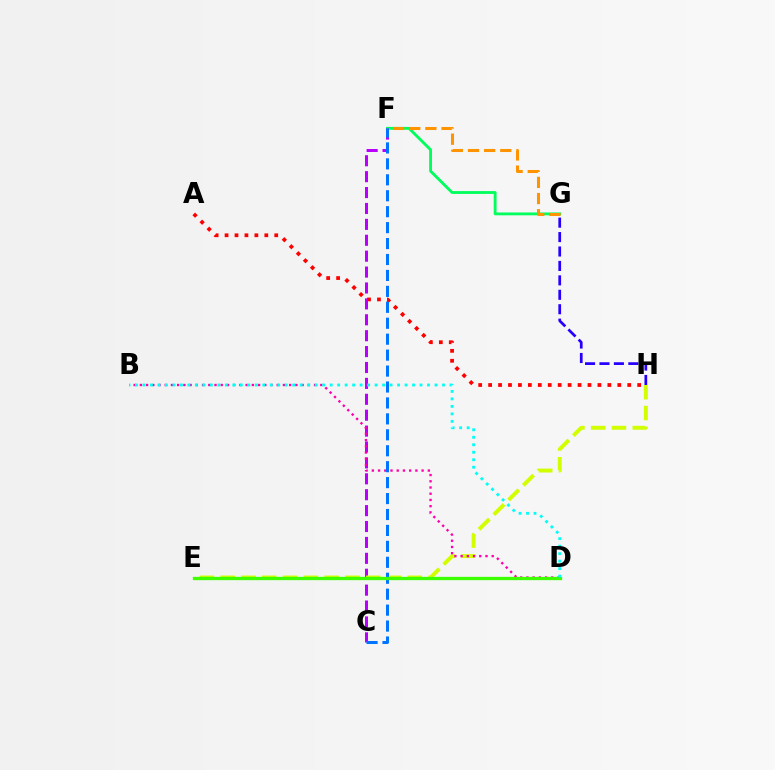{('F', 'G'): [{'color': '#00ff5c', 'line_style': 'solid', 'thickness': 2.05}, {'color': '#ff9400', 'line_style': 'dashed', 'thickness': 2.19}], ('C', 'F'): [{'color': '#b900ff', 'line_style': 'dashed', 'thickness': 2.16}, {'color': '#0074ff', 'line_style': 'dashed', 'thickness': 2.17}], ('E', 'H'): [{'color': '#d1ff00', 'line_style': 'dashed', 'thickness': 2.82}], ('A', 'H'): [{'color': '#ff0000', 'line_style': 'dotted', 'thickness': 2.7}], ('B', 'D'): [{'color': '#ff00ac', 'line_style': 'dotted', 'thickness': 1.69}, {'color': '#00fff6', 'line_style': 'dotted', 'thickness': 2.03}], ('G', 'H'): [{'color': '#2500ff', 'line_style': 'dashed', 'thickness': 1.96}], ('D', 'E'): [{'color': '#3dff00', 'line_style': 'solid', 'thickness': 2.38}]}